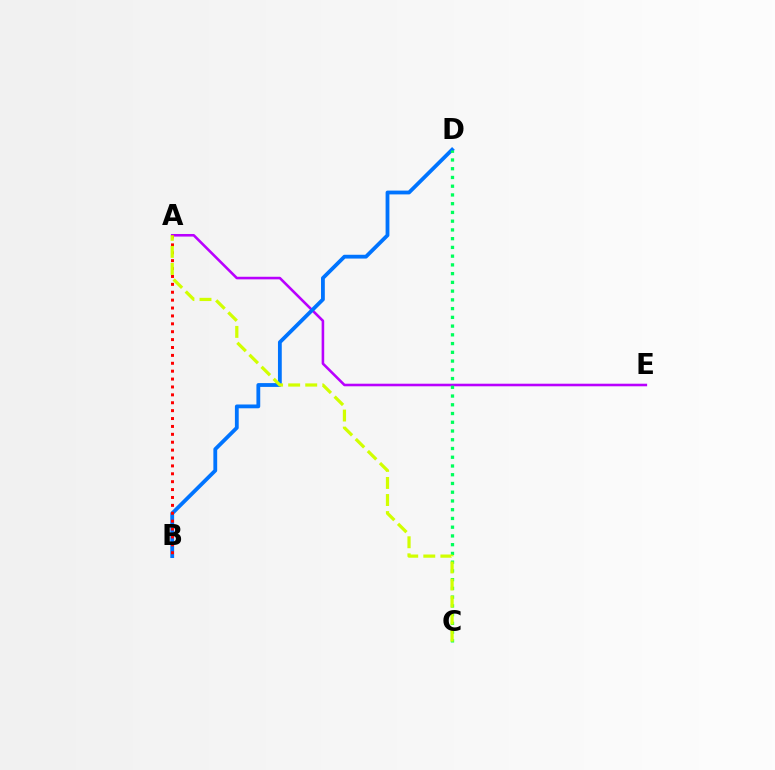{('A', 'E'): [{'color': '#b900ff', 'line_style': 'solid', 'thickness': 1.86}], ('B', 'D'): [{'color': '#0074ff', 'line_style': 'solid', 'thickness': 2.74}], ('C', 'D'): [{'color': '#00ff5c', 'line_style': 'dotted', 'thickness': 2.38}], ('A', 'B'): [{'color': '#ff0000', 'line_style': 'dotted', 'thickness': 2.14}], ('A', 'C'): [{'color': '#d1ff00', 'line_style': 'dashed', 'thickness': 2.32}]}